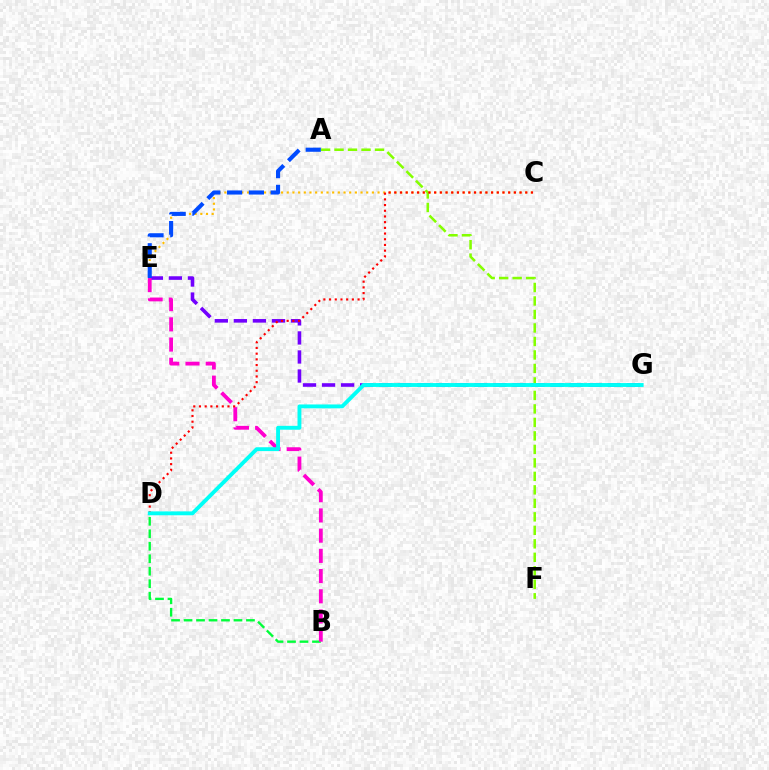{('B', 'D'): [{'color': '#00ff39', 'line_style': 'dashed', 'thickness': 1.7}], ('C', 'E'): [{'color': '#ffbd00', 'line_style': 'dotted', 'thickness': 1.54}], ('E', 'G'): [{'color': '#7200ff', 'line_style': 'dashed', 'thickness': 2.59}], ('B', 'E'): [{'color': '#ff00cf', 'line_style': 'dashed', 'thickness': 2.75}], ('A', 'F'): [{'color': '#84ff00', 'line_style': 'dashed', 'thickness': 1.83}], ('C', 'D'): [{'color': '#ff0000', 'line_style': 'dotted', 'thickness': 1.55}], ('A', 'E'): [{'color': '#004bff', 'line_style': 'dashed', 'thickness': 2.96}], ('D', 'G'): [{'color': '#00fff6', 'line_style': 'solid', 'thickness': 2.78}]}